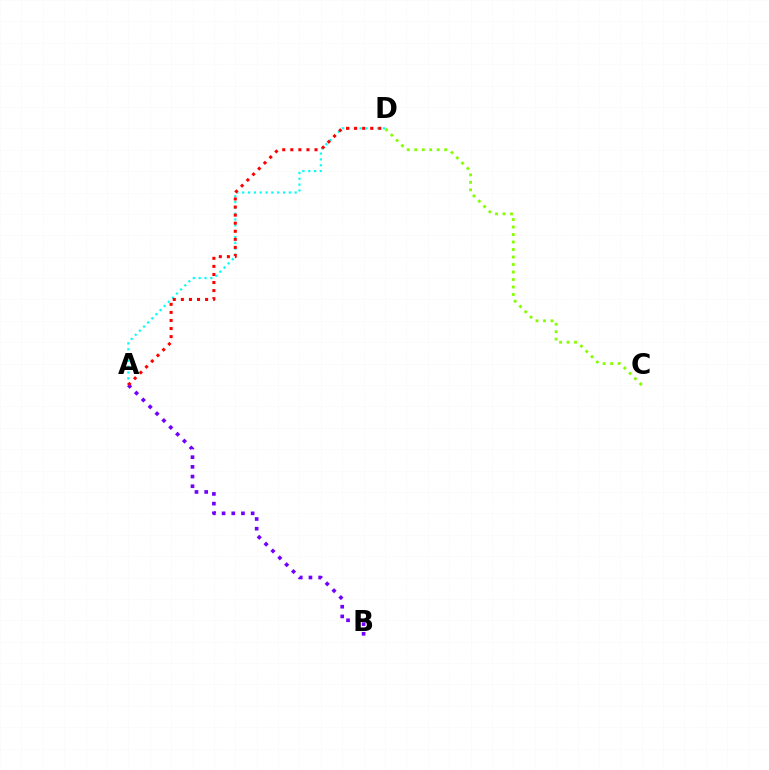{('A', 'D'): [{'color': '#00fff6', 'line_style': 'dotted', 'thickness': 1.58}, {'color': '#ff0000', 'line_style': 'dotted', 'thickness': 2.19}], ('A', 'B'): [{'color': '#7200ff', 'line_style': 'dotted', 'thickness': 2.63}], ('C', 'D'): [{'color': '#84ff00', 'line_style': 'dotted', 'thickness': 2.04}]}